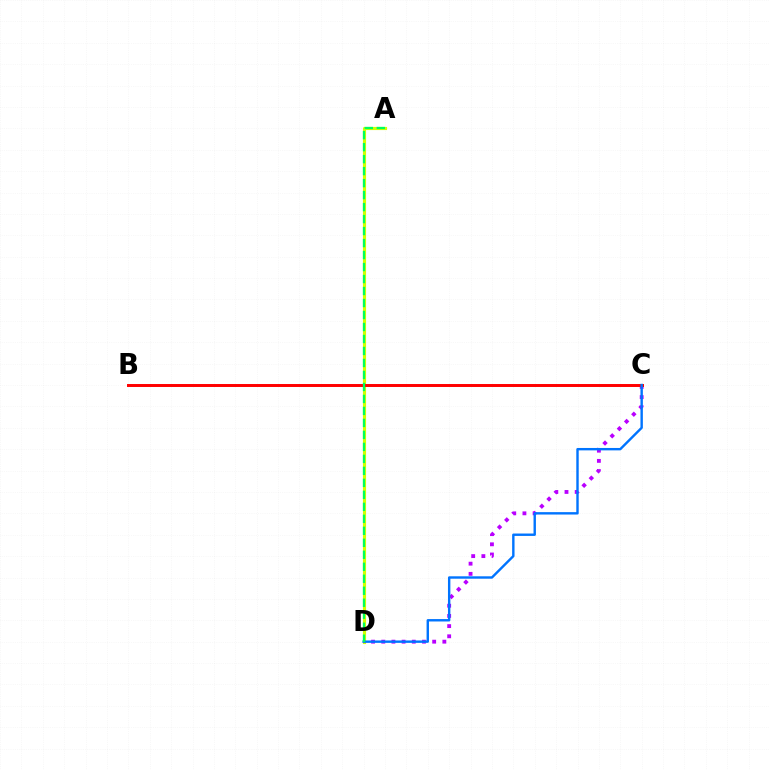{('C', 'D'): [{'color': '#b900ff', 'line_style': 'dotted', 'thickness': 2.77}, {'color': '#0074ff', 'line_style': 'solid', 'thickness': 1.73}], ('A', 'D'): [{'color': '#d1ff00', 'line_style': 'solid', 'thickness': 2.26}, {'color': '#00ff5c', 'line_style': 'dashed', 'thickness': 1.63}], ('B', 'C'): [{'color': '#ff0000', 'line_style': 'solid', 'thickness': 2.13}]}